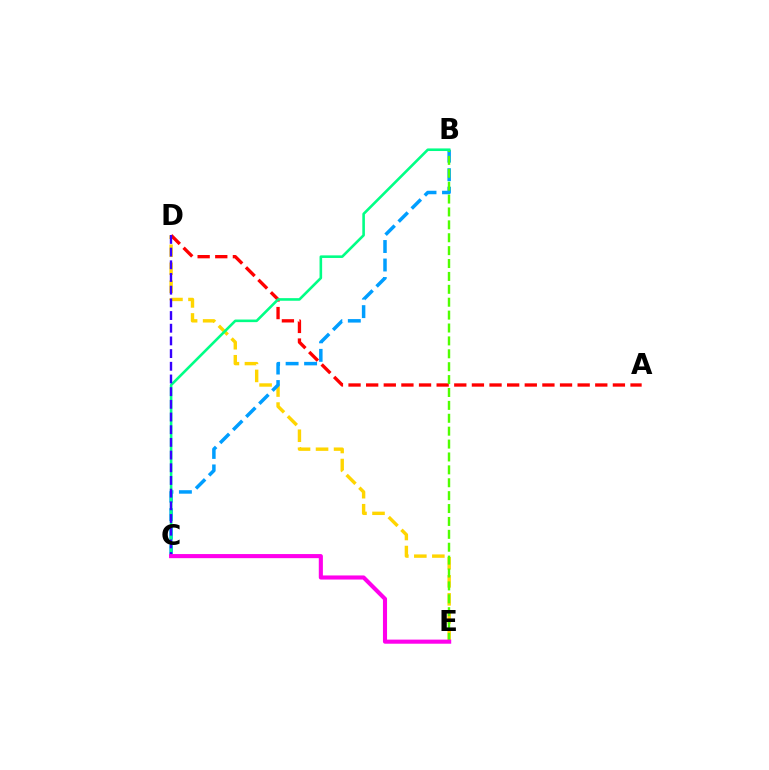{('D', 'E'): [{'color': '#ffd500', 'line_style': 'dashed', 'thickness': 2.45}], ('A', 'D'): [{'color': '#ff0000', 'line_style': 'dashed', 'thickness': 2.39}], ('B', 'C'): [{'color': '#009eff', 'line_style': 'dashed', 'thickness': 2.51}, {'color': '#00ff86', 'line_style': 'solid', 'thickness': 1.87}], ('B', 'E'): [{'color': '#4fff00', 'line_style': 'dashed', 'thickness': 1.75}], ('C', 'D'): [{'color': '#3700ff', 'line_style': 'dashed', 'thickness': 1.72}], ('C', 'E'): [{'color': '#ff00ed', 'line_style': 'solid', 'thickness': 2.95}]}